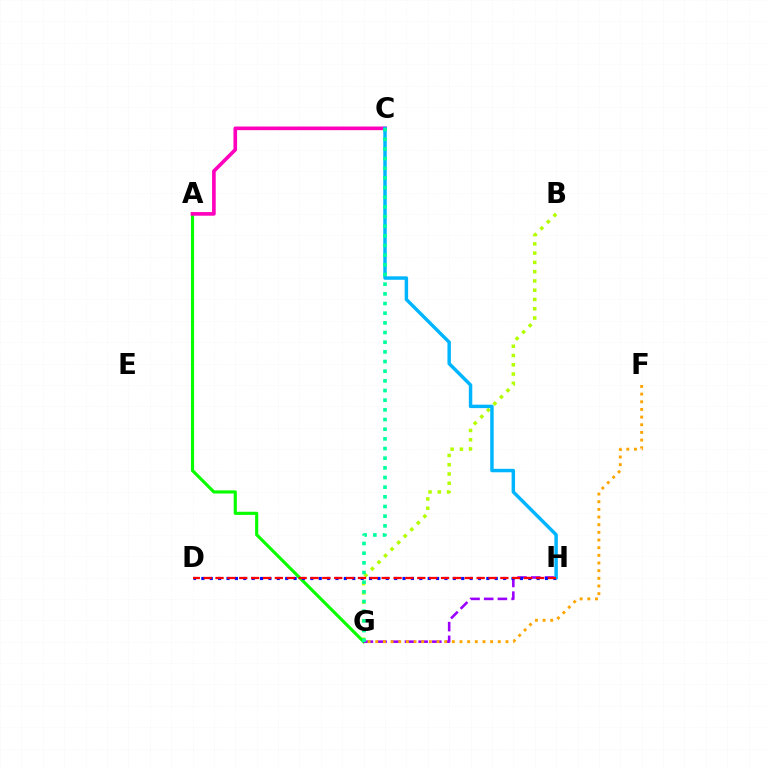{('B', 'G'): [{'color': '#b3ff00', 'line_style': 'dotted', 'thickness': 2.52}], ('A', 'G'): [{'color': '#08ff00', 'line_style': 'solid', 'thickness': 2.26}], ('G', 'H'): [{'color': '#9b00ff', 'line_style': 'dashed', 'thickness': 1.86}], ('F', 'G'): [{'color': '#ffa500', 'line_style': 'dotted', 'thickness': 2.08}], ('D', 'H'): [{'color': '#0010ff', 'line_style': 'dotted', 'thickness': 2.28}, {'color': '#ff0000', 'line_style': 'dashed', 'thickness': 1.61}], ('A', 'C'): [{'color': '#ff00bd', 'line_style': 'solid', 'thickness': 2.61}], ('C', 'H'): [{'color': '#00b5ff', 'line_style': 'solid', 'thickness': 2.49}], ('C', 'G'): [{'color': '#00ff9d', 'line_style': 'dotted', 'thickness': 2.63}]}